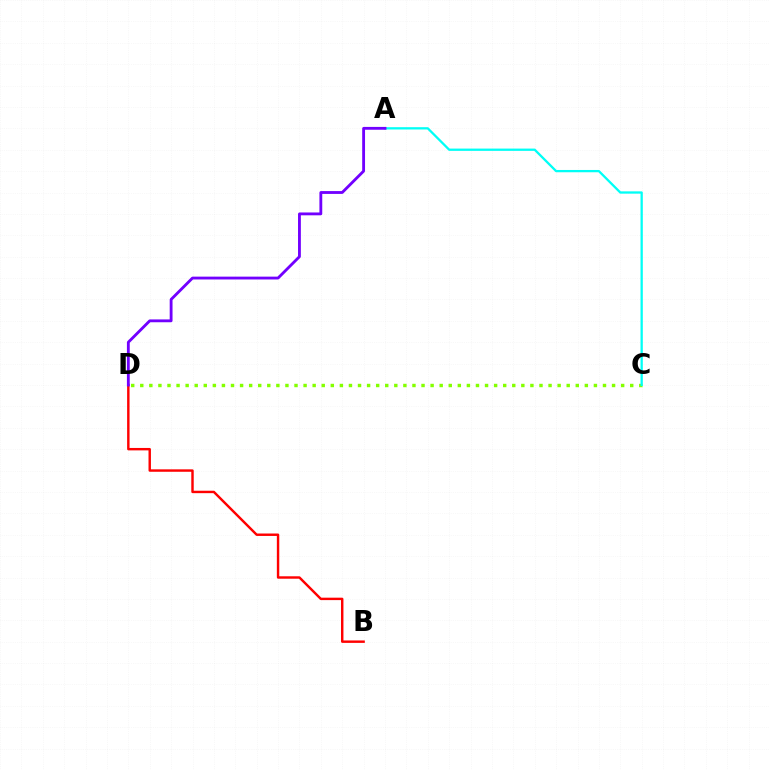{('C', 'D'): [{'color': '#84ff00', 'line_style': 'dotted', 'thickness': 2.47}], ('B', 'D'): [{'color': '#ff0000', 'line_style': 'solid', 'thickness': 1.75}], ('A', 'C'): [{'color': '#00fff6', 'line_style': 'solid', 'thickness': 1.65}], ('A', 'D'): [{'color': '#7200ff', 'line_style': 'solid', 'thickness': 2.04}]}